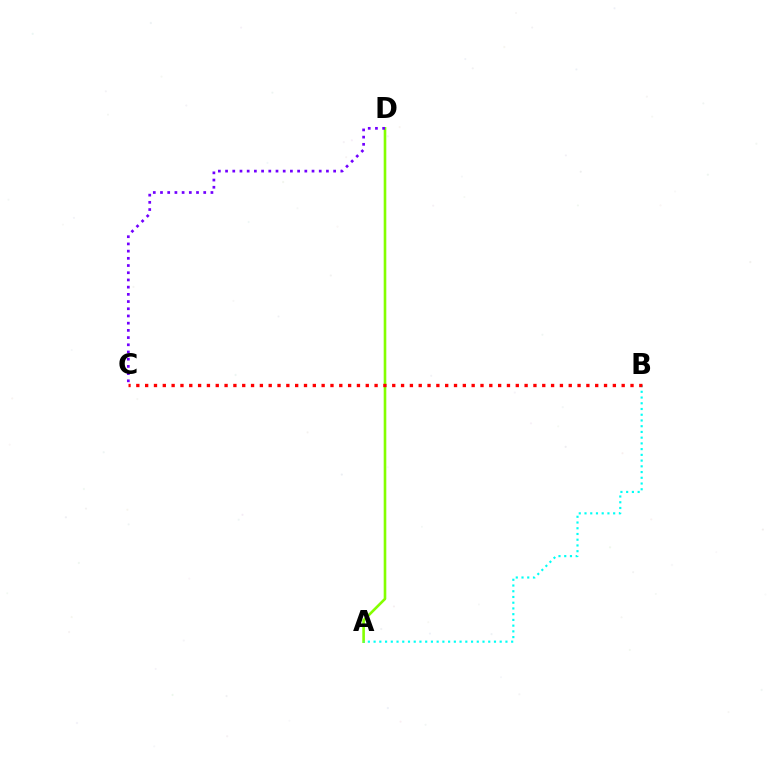{('A', 'D'): [{'color': '#84ff00', 'line_style': 'solid', 'thickness': 1.88}], ('A', 'B'): [{'color': '#00fff6', 'line_style': 'dotted', 'thickness': 1.56}], ('C', 'D'): [{'color': '#7200ff', 'line_style': 'dotted', 'thickness': 1.96}], ('B', 'C'): [{'color': '#ff0000', 'line_style': 'dotted', 'thickness': 2.4}]}